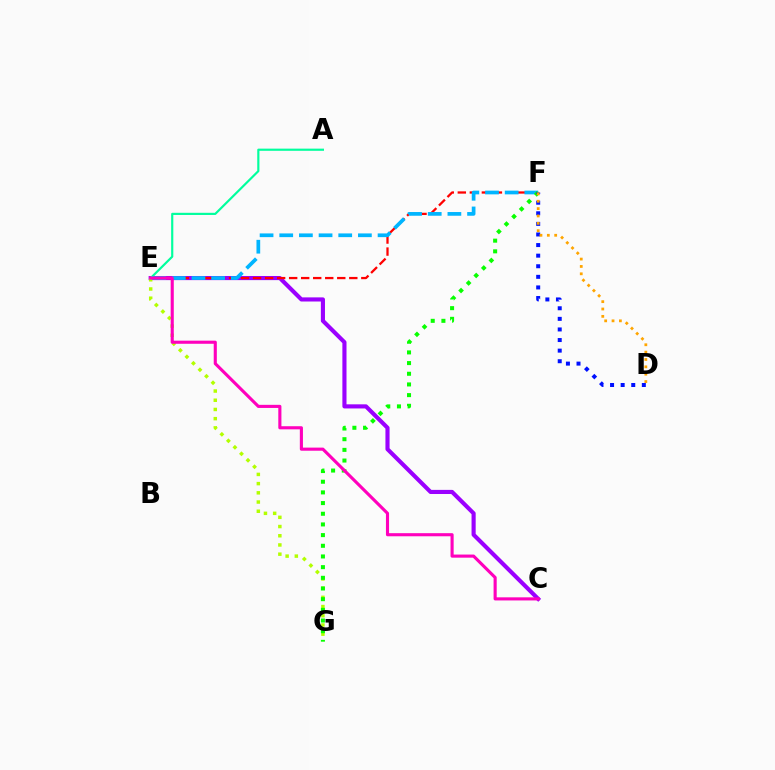{('C', 'E'): [{'color': '#9b00ff', 'line_style': 'solid', 'thickness': 2.97}, {'color': '#ff00bd', 'line_style': 'solid', 'thickness': 2.24}], ('E', 'G'): [{'color': '#b3ff00', 'line_style': 'dotted', 'thickness': 2.5}], ('E', 'F'): [{'color': '#ff0000', 'line_style': 'dashed', 'thickness': 1.63}, {'color': '#00b5ff', 'line_style': 'dashed', 'thickness': 2.67}], ('A', 'E'): [{'color': '#00ff9d', 'line_style': 'solid', 'thickness': 1.56}], ('F', 'G'): [{'color': '#08ff00', 'line_style': 'dotted', 'thickness': 2.9}], ('D', 'F'): [{'color': '#0010ff', 'line_style': 'dotted', 'thickness': 2.88}, {'color': '#ffa500', 'line_style': 'dotted', 'thickness': 2.0}]}